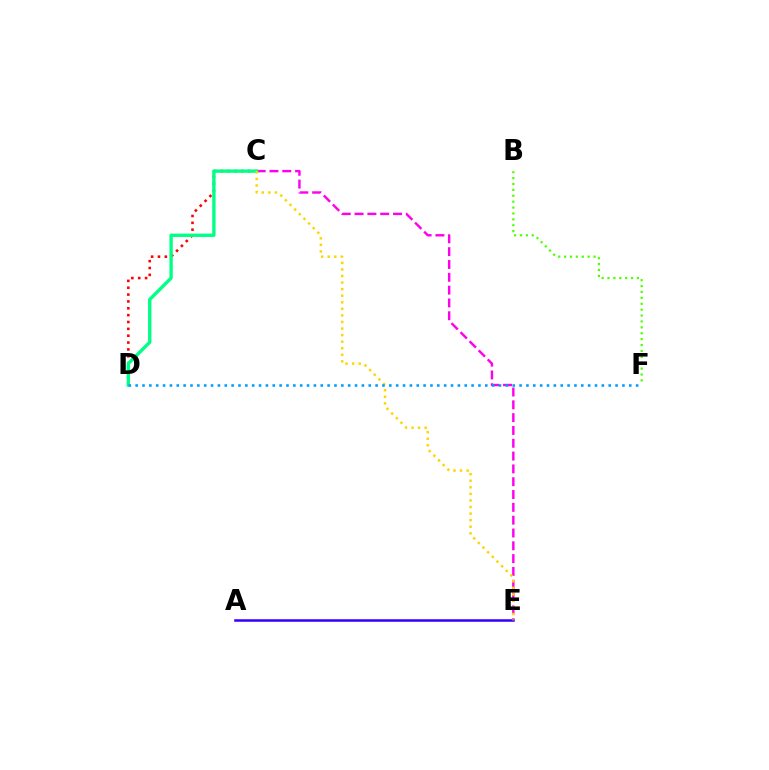{('C', 'D'): [{'color': '#ff0000', 'line_style': 'dotted', 'thickness': 1.86}, {'color': '#00ff86', 'line_style': 'solid', 'thickness': 2.42}], ('C', 'E'): [{'color': '#ff00ed', 'line_style': 'dashed', 'thickness': 1.74}, {'color': '#ffd500', 'line_style': 'dotted', 'thickness': 1.78}], ('A', 'E'): [{'color': '#3700ff', 'line_style': 'solid', 'thickness': 1.83}], ('B', 'F'): [{'color': '#4fff00', 'line_style': 'dotted', 'thickness': 1.6}], ('D', 'F'): [{'color': '#009eff', 'line_style': 'dotted', 'thickness': 1.86}]}